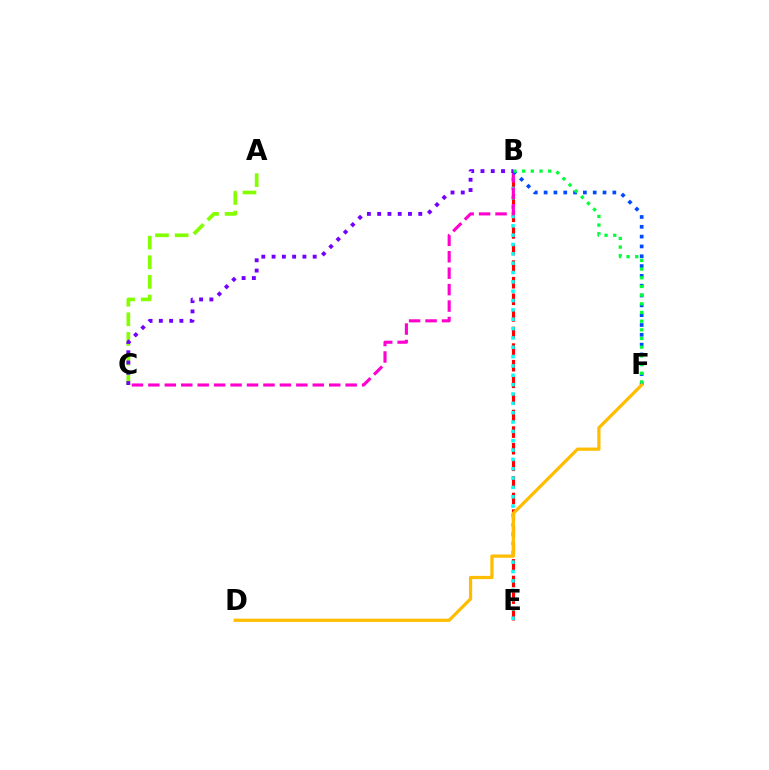{('B', 'E'): [{'color': '#ff0000', 'line_style': 'dashed', 'thickness': 2.26}, {'color': '#00fff6', 'line_style': 'dotted', 'thickness': 2.54}], ('B', 'C'): [{'color': '#ff00cf', 'line_style': 'dashed', 'thickness': 2.23}, {'color': '#7200ff', 'line_style': 'dotted', 'thickness': 2.79}], ('B', 'F'): [{'color': '#004bff', 'line_style': 'dotted', 'thickness': 2.67}, {'color': '#00ff39', 'line_style': 'dotted', 'thickness': 2.36}], ('D', 'F'): [{'color': '#ffbd00', 'line_style': 'solid', 'thickness': 2.32}], ('A', 'C'): [{'color': '#84ff00', 'line_style': 'dashed', 'thickness': 2.66}]}